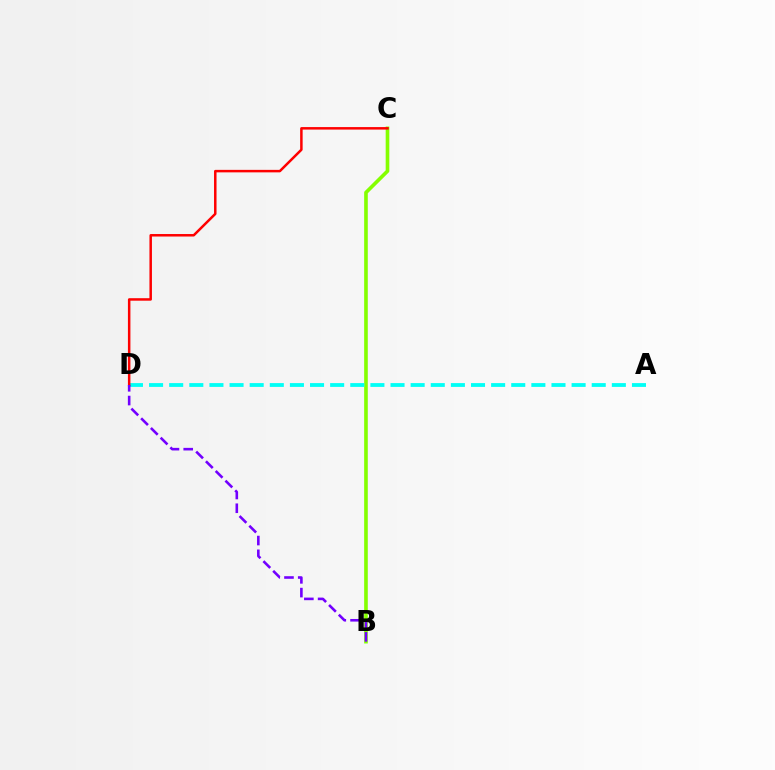{('B', 'C'): [{'color': '#84ff00', 'line_style': 'solid', 'thickness': 2.61}], ('A', 'D'): [{'color': '#00fff6', 'line_style': 'dashed', 'thickness': 2.73}], ('C', 'D'): [{'color': '#ff0000', 'line_style': 'solid', 'thickness': 1.8}], ('B', 'D'): [{'color': '#7200ff', 'line_style': 'dashed', 'thickness': 1.87}]}